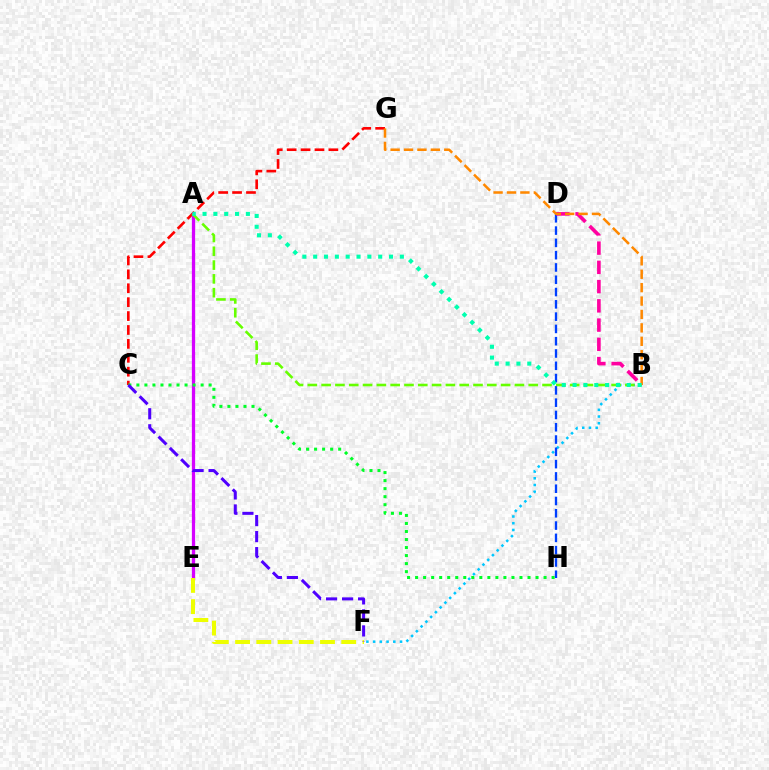{('C', 'G'): [{'color': '#ff0000', 'line_style': 'dashed', 'thickness': 1.89}], ('A', 'E'): [{'color': '#d600ff', 'line_style': 'solid', 'thickness': 2.35}], ('B', 'F'): [{'color': '#00c7ff', 'line_style': 'dotted', 'thickness': 1.83}], ('A', 'B'): [{'color': '#66ff00', 'line_style': 'dashed', 'thickness': 1.88}, {'color': '#00ffaf', 'line_style': 'dotted', 'thickness': 2.94}], ('D', 'H'): [{'color': '#003fff', 'line_style': 'dashed', 'thickness': 1.67}], ('E', 'F'): [{'color': '#eeff00', 'line_style': 'dashed', 'thickness': 2.88}], ('B', 'D'): [{'color': '#ff00a0', 'line_style': 'dashed', 'thickness': 2.61}], ('B', 'G'): [{'color': '#ff8800', 'line_style': 'dashed', 'thickness': 1.82}], ('C', 'H'): [{'color': '#00ff27', 'line_style': 'dotted', 'thickness': 2.18}], ('C', 'F'): [{'color': '#4f00ff', 'line_style': 'dashed', 'thickness': 2.18}]}